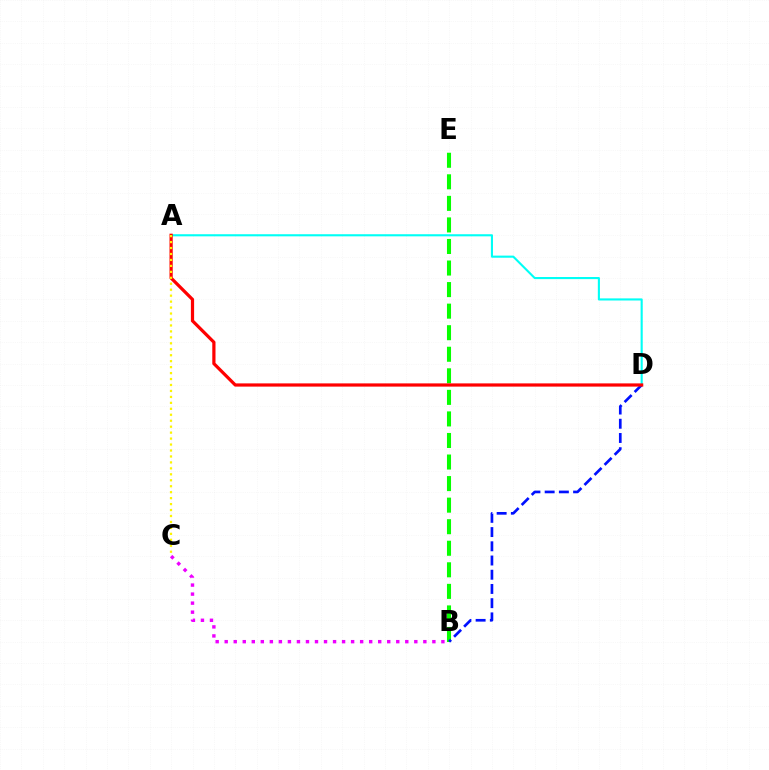{('B', 'C'): [{'color': '#ee00ff', 'line_style': 'dotted', 'thickness': 2.45}], ('A', 'D'): [{'color': '#00fff6', 'line_style': 'solid', 'thickness': 1.52}, {'color': '#ff0000', 'line_style': 'solid', 'thickness': 2.32}], ('B', 'E'): [{'color': '#08ff00', 'line_style': 'dashed', 'thickness': 2.93}], ('B', 'D'): [{'color': '#0010ff', 'line_style': 'dashed', 'thickness': 1.93}], ('A', 'C'): [{'color': '#fcf500', 'line_style': 'dotted', 'thickness': 1.62}]}